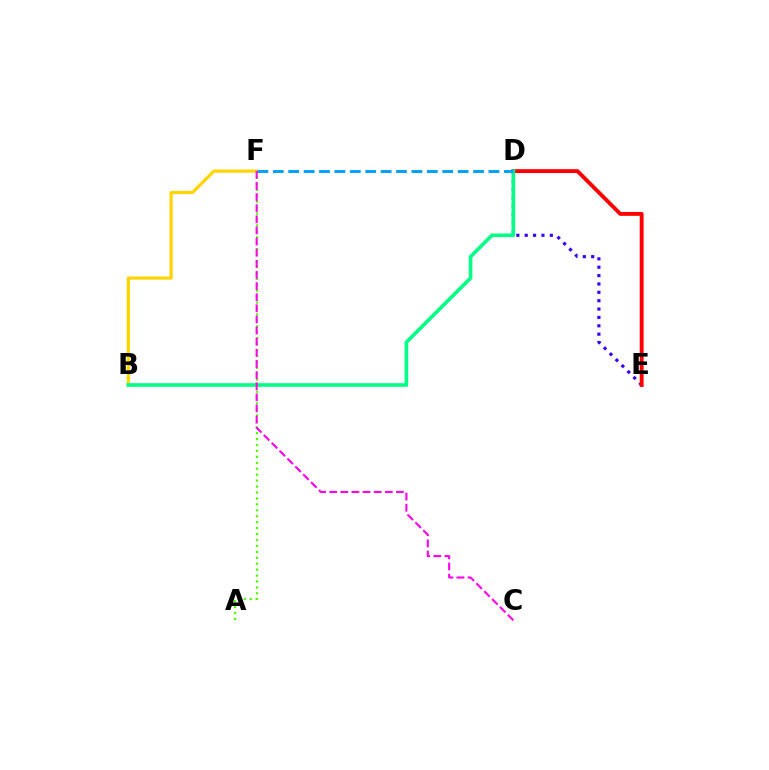{('D', 'E'): [{'color': '#3700ff', 'line_style': 'dotted', 'thickness': 2.27}, {'color': '#ff0000', 'line_style': 'solid', 'thickness': 2.79}], ('B', 'F'): [{'color': '#ffd500', 'line_style': 'solid', 'thickness': 2.31}], ('B', 'D'): [{'color': '#00ff86', 'line_style': 'solid', 'thickness': 2.61}], ('A', 'F'): [{'color': '#4fff00', 'line_style': 'dotted', 'thickness': 1.61}], ('D', 'F'): [{'color': '#009eff', 'line_style': 'dashed', 'thickness': 2.09}], ('C', 'F'): [{'color': '#ff00ed', 'line_style': 'dashed', 'thickness': 1.51}]}